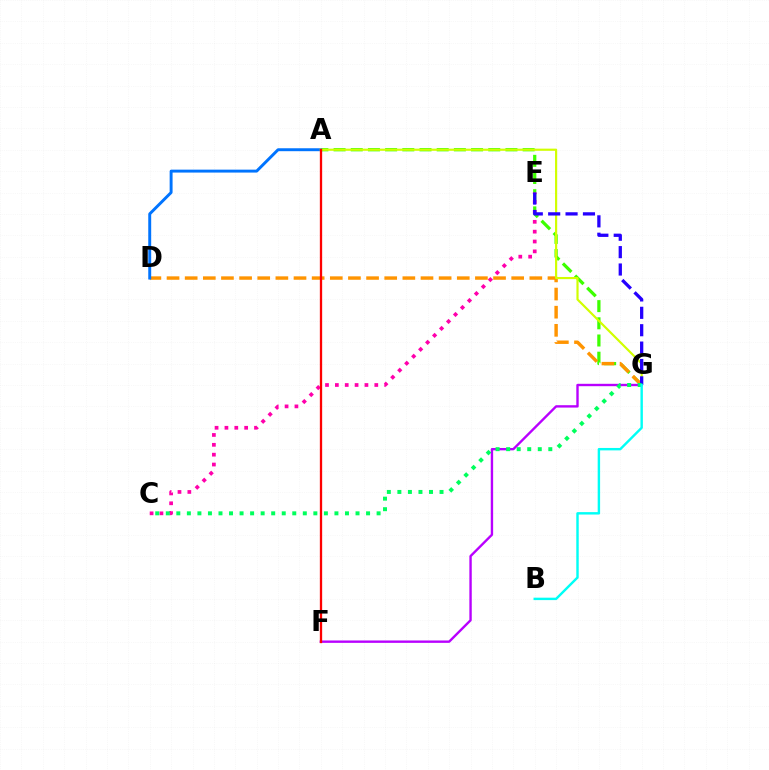{('A', 'G'): [{'color': '#3dff00', 'line_style': 'dashed', 'thickness': 2.33}, {'color': '#d1ff00', 'line_style': 'solid', 'thickness': 1.56}], ('C', 'E'): [{'color': '#ff00ac', 'line_style': 'dotted', 'thickness': 2.68}], ('D', 'G'): [{'color': '#ff9400', 'line_style': 'dashed', 'thickness': 2.46}], ('A', 'D'): [{'color': '#0074ff', 'line_style': 'solid', 'thickness': 2.11}], ('F', 'G'): [{'color': '#b900ff', 'line_style': 'solid', 'thickness': 1.71}], ('E', 'G'): [{'color': '#2500ff', 'line_style': 'dashed', 'thickness': 2.36}], ('C', 'G'): [{'color': '#00ff5c', 'line_style': 'dotted', 'thickness': 2.86}], ('A', 'F'): [{'color': '#ff0000', 'line_style': 'solid', 'thickness': 1.66}], ('B', 'G'): [{'color': '#00fff6', 'line_style': 'solid', 'thickness': 1.74}]}